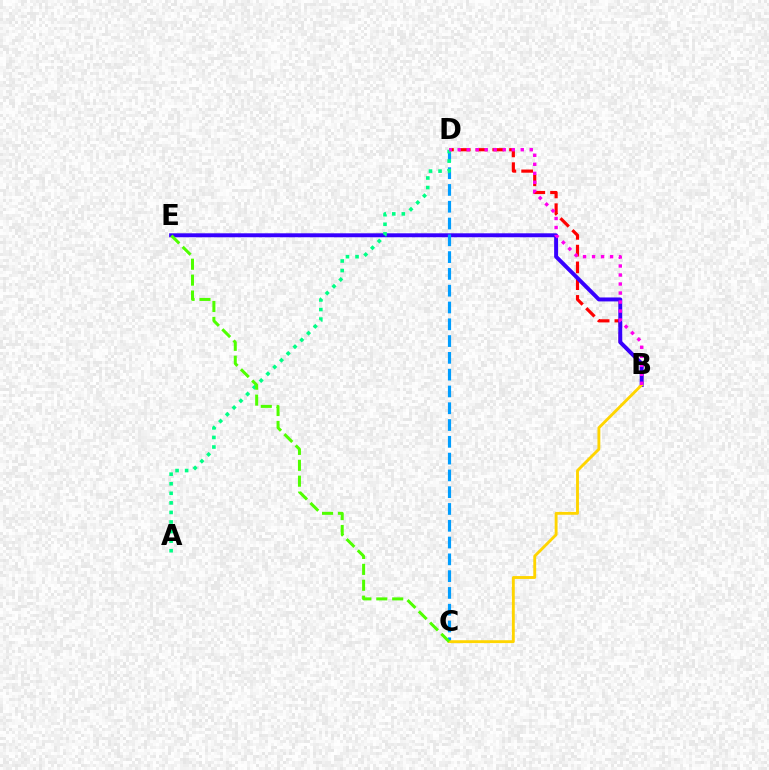{('B', 'D'): [{'color': '#ff0000', 'line_style': 'dashed', 'thickness': 2.28}, {'color': '#ff00ed', 'line_style': 'dotted', 'thickness': 2.45}], ('B', 'E'): [{'color': '#3700ff', 'line_style': 'solid', 'thickness': 2.84}], ('C', 'D'): [{'color': '#009eff', 'line_style': 'dashed', 'thickness': 2.28}], ('B', 'C'): [{'color': '#ffd500', 'line_style': 'solid', 'thickness': 2.07}], ('A', 'D'): [{'color': '#00ff86', 'line_style': 'dotted', 'thickness': 2.6}], ('C', 'E'): [{'color': '#4fff00', 'line_style': 'dashed', 'thickness': 2.16}]}